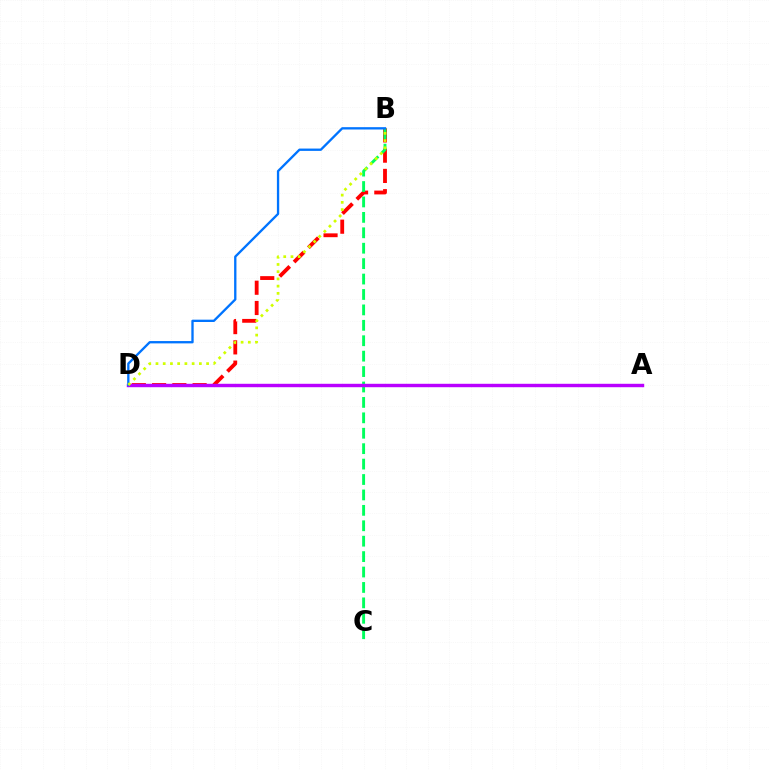{('B', 'D'): [{'color': '#ff0000', 'line_style': 'dashed', 'thickness': 2.75}, {'color': '#0074ff', 'line_style': 'solid', 'thickness': 1.67}, {'color': '#d1ff00', 'line_style': 'dotted', 'thickness': 1.96}], ('B', 'C'): [{'color': '#00ff5c', 'line_style': 'dashed', 'thickness': 2.09}], ('A', 'D'): [{'color': '#b900ff', 'line_style': 'solid', 'thickness': 2.46}]}